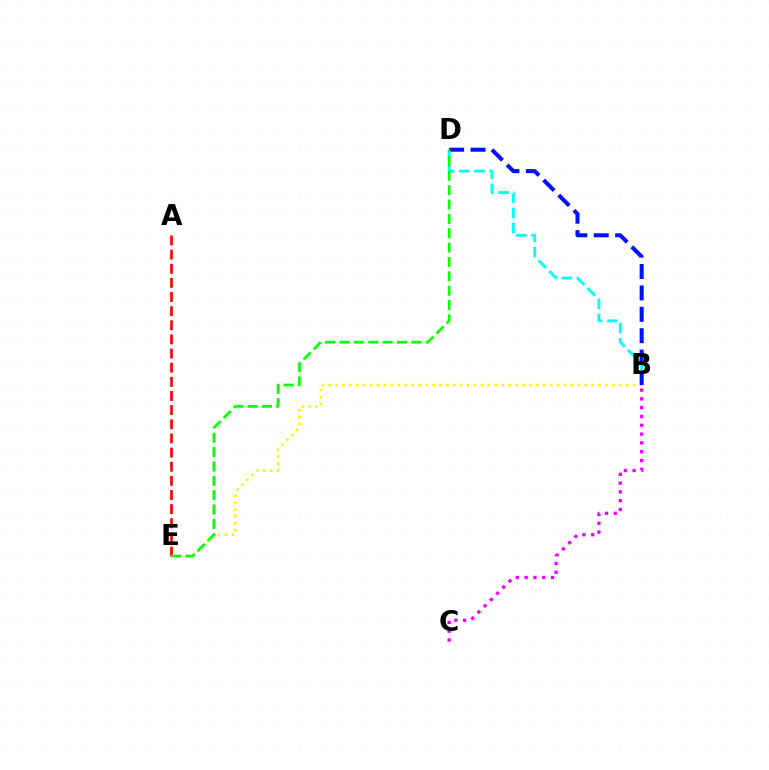{('B', 'C'): [{'color': '#ee00ff', 'line_style': 'dotted', 'thickness': 2.39}], ('B', 'E'): [{'color': '#fcf500', 'line_style': 'dotted', 'thickness': 1.88}], ('B', 'D'): [{'color': '#00fff6', 'line_style': 'dashed', 'thickness': 2.06}, {'color': '#0010ff', 'line_style': 'dashed', 'thickness': 2.91}], ('A', 'E'): [{'color': '#ff0000', 'line_style': 'dashed', 'thickness': 1.92}], ('D', 'E'): [{'color': '#08ff00', 'line_style': 'dashed', 'thickness': 1.95}]}